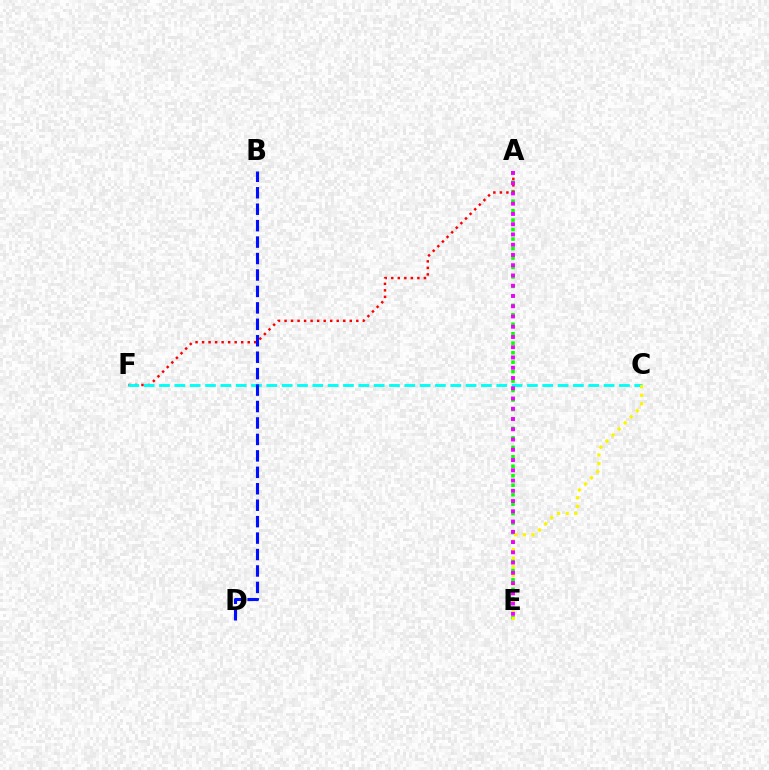{('A', 'E'): [{'color': '#08ff00', 'line_style': 'dotted', 'thickness': 2.57}, {'color': '#ee00ff', 'line_style': 'dotted', 'thickness': 2.79}], ('A', 'F'): [{'color': '#ff0000', 'line_style': 'dotted', 'thickness': 1.77}], ('C', 'F'): [{'color': '#00fff6', 'line_style': 'dashed', 'thickness': 2.08}], ('C', 'E'): [{'color': '#fcf500', 'line_style': 'dotted', 'thickness': 2.34}], ('B', 'D'): [{'color': '#0010ff', 'line_style': 'dashed', 'thickness': 2.23}]}